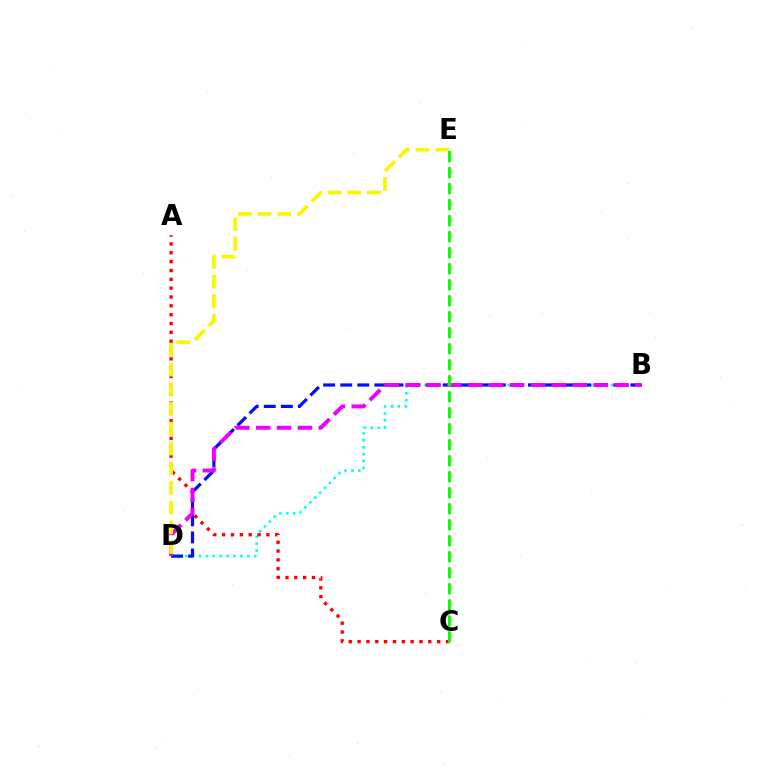{('B', 'D'): [{'color': '#00fff6', 'line_style': 'dotted', 'thickness': 1.88}, {'color': '#0010ff', 'line_style': 'dashed', 'thickness': 2.32}, {'color': '#ee00ff', 'line_style': 'dashed', 'thickness': 2.84}], ('A', 'C'): [{'color': '#ff0000', 'line_style': 'dotted', 'thickness': 2.4}], ('D', 'E'): [{'color': '#fcf500', 'line_style': 'dashed', 'thickness': 2.68}], ('C', 'E'): [{'color': '#08ff00', 'line_style': 'dashed', 'thickness': 2.17}]}